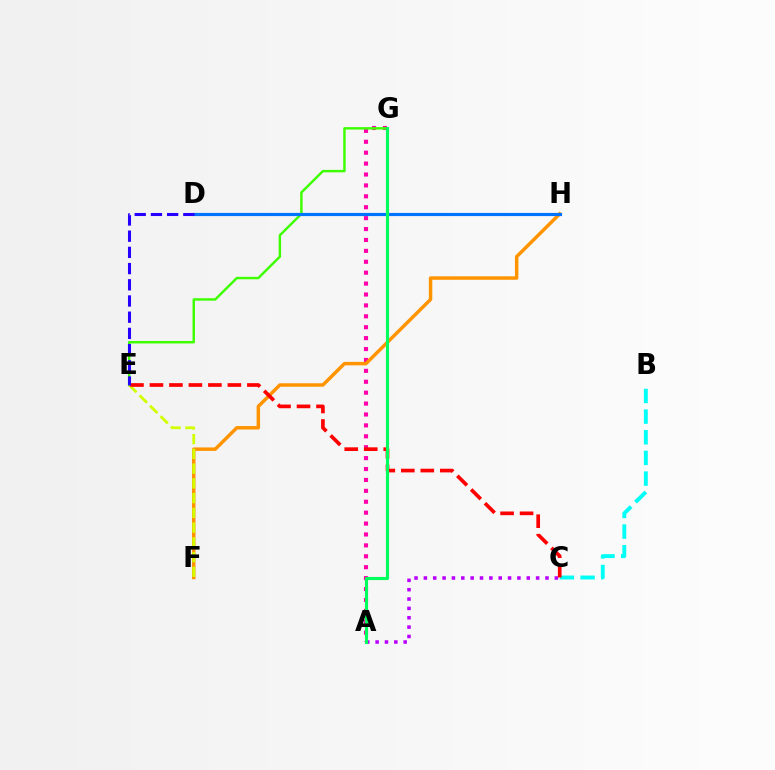{('A', 'G'): [{'color': '#ff00ac', 'line_style': 'dotted', 'thickness': 2.96}, {'color': '#00ff5c', 'line_style': 'solid', 'thickness': 2.25}], ('A', 'C'): [{'color': '#b900ff', 'line_style': 'dotted', 'thickness': 2.54}], ('E', 'G'): [{'color': '#3dff00', 'line_style': 'solid', 'thickness': 1.76}], ('F', 'H'): [{'color': '#ff9400', 'line_style': 'solid', 'thickness': 2.49}], ('B', 'C'): [{'color': '#00fff6', 'line_style': 'dashed', 'thickness': 2.81}], ('E', 'F'): [{'color': '#d1ff00', 'line_style': 'dashed', 'thickness': 2.0}], ('D', 'H'): [{'color': '#0074ff', 'line_style': 'solid', 'thickness': 2.28}], ('C', 'E'): [{'color': '#ff0000', 'line_style': 'dashed', 'thickness': 2.65}], ('D', 'E'): [{'color': '#2500ff', 'line_style': 'dashed', 'thickness': 2.2}]}